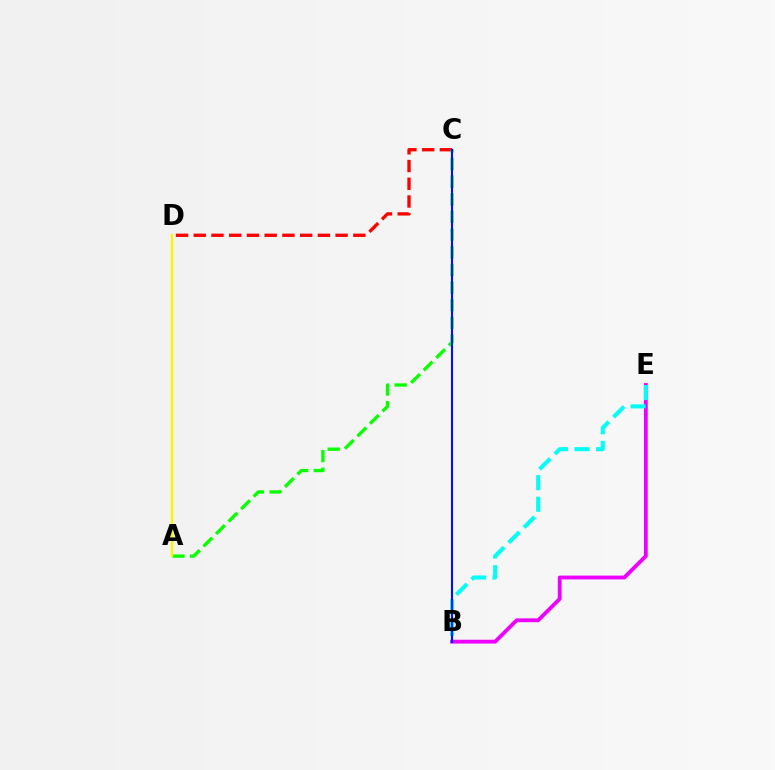{('C', 'D'): [{'color': '#ff0000', 'line_style': 'dashed', 'thickness': 2.41}], ('A', 'C'): [{'color': '#08ff00', 'line_style': 'dashed', 'thickness': 2.4}], ('B', 'E'): [{'color': '#ee00ff', 'line_style': 'solid', 'thickness': 2.75}, {'color': '#00fff6', 'line_style': 'dashed', 'thickness': 2.93}], ('B', 'C'): [{'color': '#0010ff', 'line_style': 'solid', 'thickness': 1.51}], ('A', 'D'): [{'color': '#fcf500', 'line_style': 'solid', 'thickness': 1.7}]}